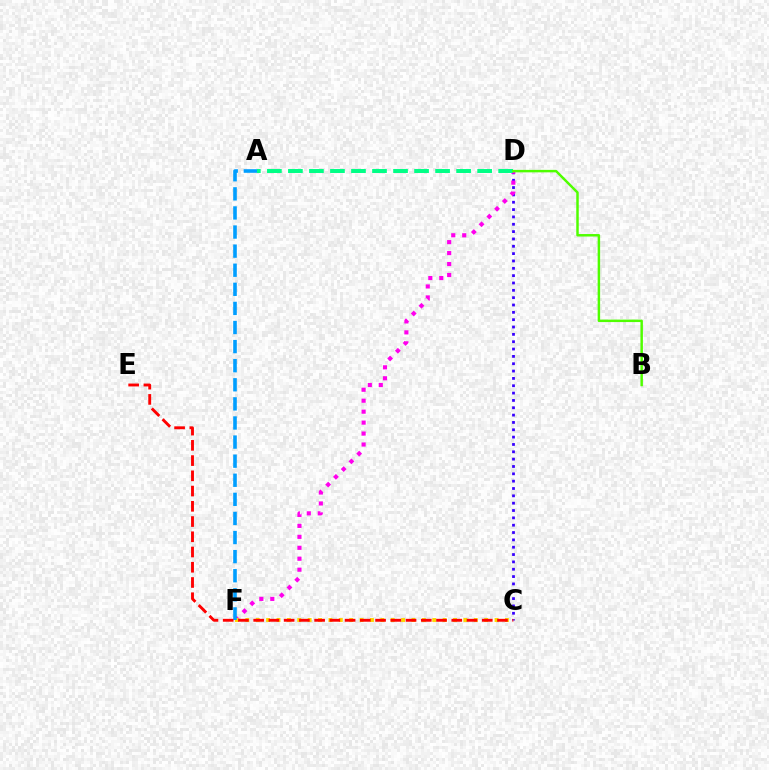{('C', 'D'): [{'color': '#3700ff', 'line_style': 'dotted', 'thickness': 1.99}], ('D', 'F'): [{'color': '#ff00ed', 'line_style': 'dotted', 'thickness': 2.98}], ('A', 'D'): [{'color': '#00ff86', 'line_style': 'dashed', 'thickness': 2.86}], ('C', 'F'): [{'color': '#ffd500', 'line_style': 'dotted', 'thickness': 2.82}], ('A', 'F'): [{'color': '#009eff', 'line_style': 'dashed', 'thickness': 2.59}], ('C', 'E'): [{'color': '#ff0000', 'line_style': 'dashed', 'thickness': 2.07}], ('B', 'D'): [{'color': '#4fff00', 'line_style': 'solid', 'thickness': 1.78}]}